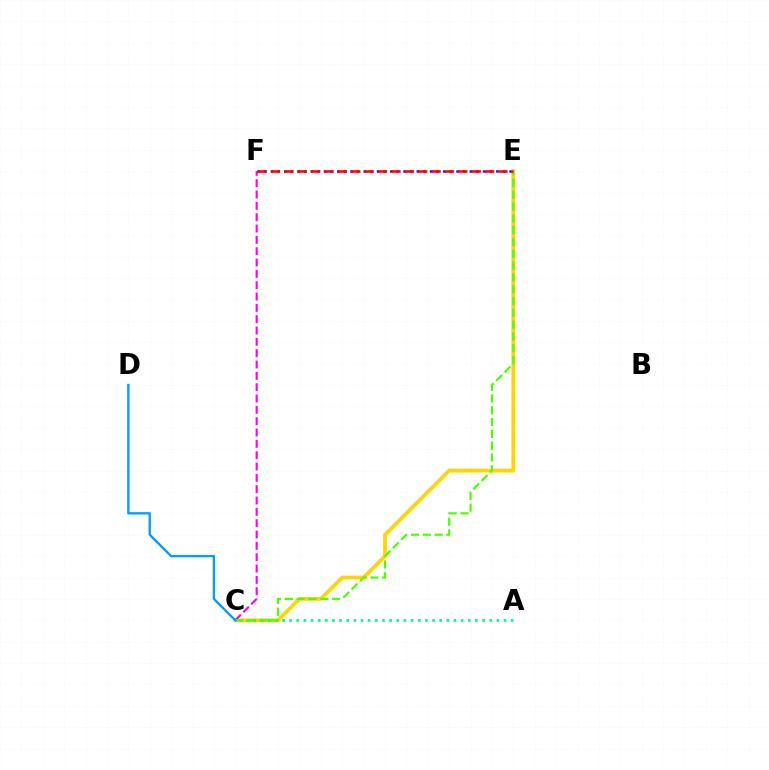{('C', 'E'): [{'color': '#ffd500', 'line_style': 'solid', 'thickness': 2.71}, {'color': '#4fff00', 'line_style': 'dashed', 'thickness': 1.6}], ('C', 'F'): [{'color': '#ff00ed', 'line_style': 'dashed', 'thickness': 1.54}], ('A', 'C'): [{'color': '#00ff86', 'line_style': 'dotted', 'thickness': 1.94}], ('E', 'F'): [{'color': '#3700ff', 'line_style': 'dotted', 'thickness': 1.8}, {'color': '#ff0000', 'line_style': 'dashed', 'thickness': 1.82}], ('C', 'D'): [{'color': '#009eff', 'line_style': 'solid', 'thickness': 1.7}]}